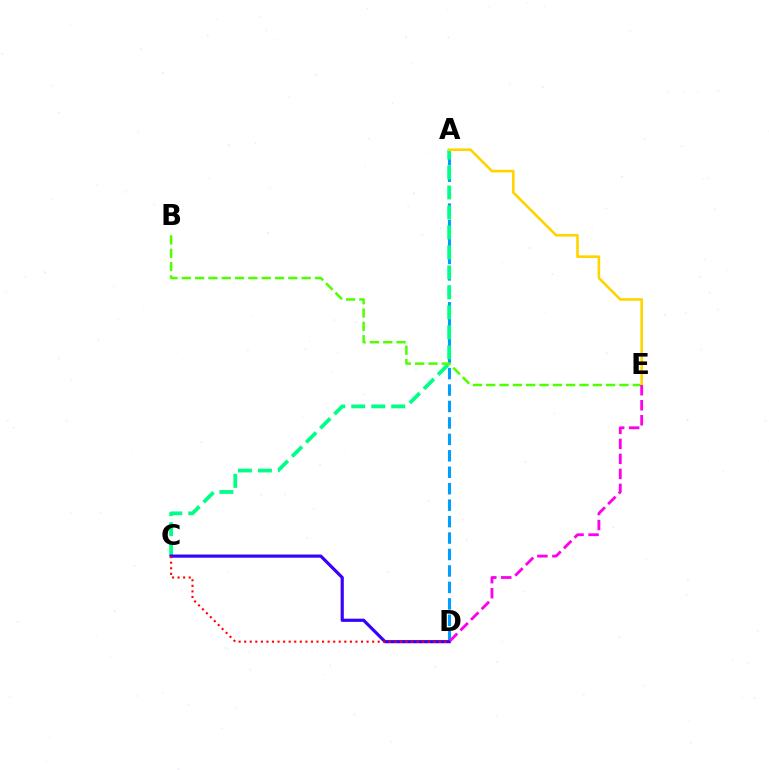{('A', 'D'): [{'color': '#009eff', 'line_style': 'dashed', 'thickness': 2.23}], ('A', 'C'): [{'color': '#00ff86', 'line_style': 'dashed', 'thickness': 2.71}], ('C', 'D'): [{'color': '#3700ff', 'line_style': 'solid', 'thickness': 2.28}, {'color': '#ff0000', 'line_style': 'dotted', 'thickness': 1.51}], ('B', 'E'): [{'color': '#4fff00', 'line_style': 'dashed', 'thickness': 1.81}], ('A', 'E'): [{'color': '#ffd500', 'line_style': 'solid', 'thickness': 1.89}], ('D', 'E'): [{'color': '#ff00ed', 'line_style': 'dashed', 'thickness': 2.04}]}